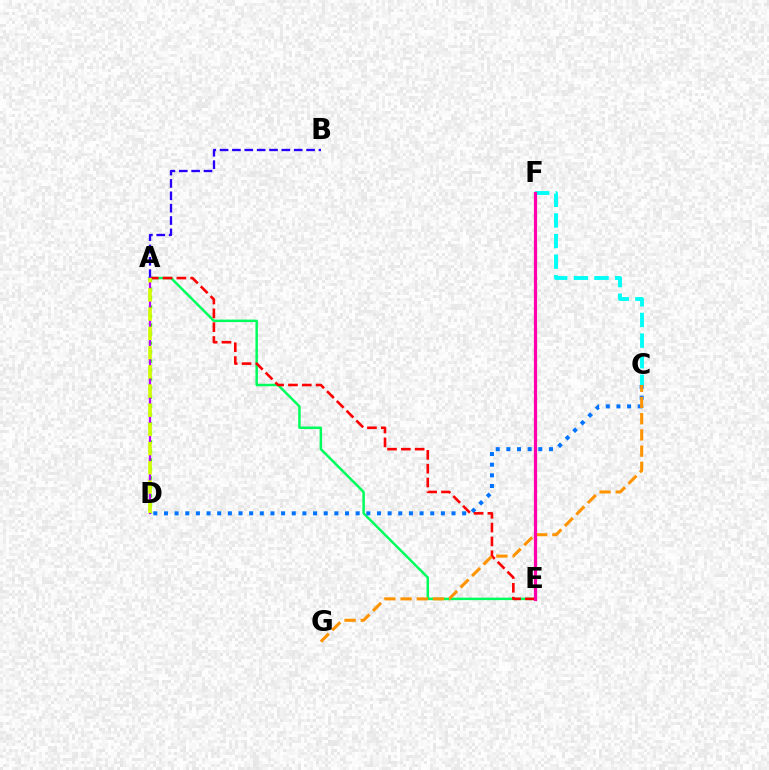{('A', 'D'): [{'color': '#3dff00', 'line_style': 'dotted', 'thickness': 2.44}, {'color': '#b900ff', 'line_style': 'solid', 'thickness': 1.62}, {'color': '#d1ff00', 'line_style': 'dashed', 'thickness': 2.61}], ('A', 'E'): [{'color': '#00ff5c', 'line_style': 'solid', 'thickness': 1.8}, {'color': '#ff0000', 'line_style': 'dashed', 'thickness': 1.88}], ('C', 'D'): [{'color': '#0074ff', 'line_style': 'dotted', 'thickness': 2.89}], ('C', 'F'): [{'color': '#00fff6', 'line_style': 'dashed', 'thickness': 2.8}], ('C', 'G'): [{'color': '#ff9400', 'line_style': 'dashed', 'thickness': 2.2}], ('A', 'B'): [{'color': '#2500ff', 'line_style': 'dashed', 'thickness': 1.68}], ('E', 'F'): [{'color': '#ff00ac', 'line_style': 'solid', 'thickness': 2.32}]}